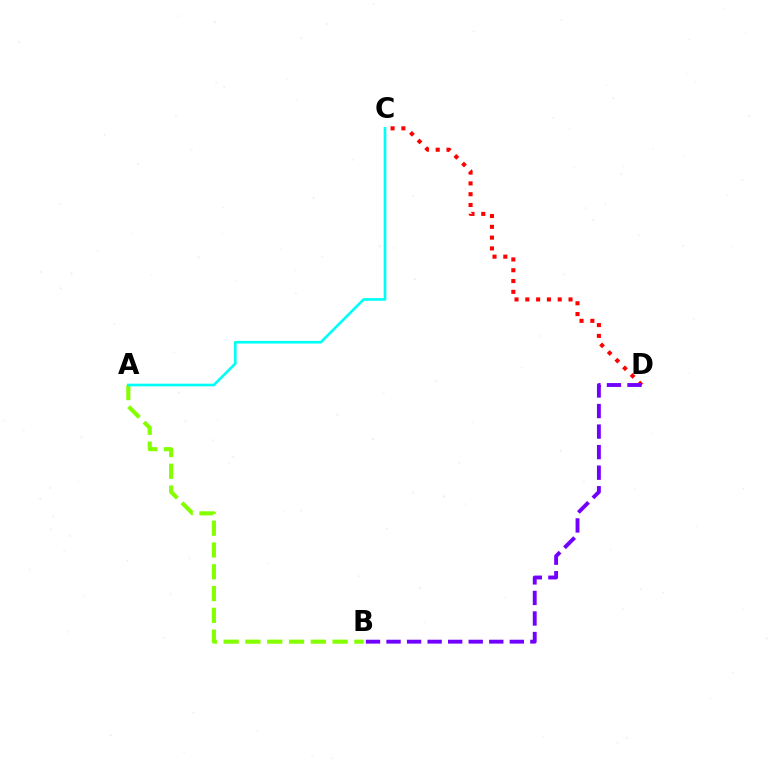{('C', 'D'): [{'color': '#ff0000', 'line_style': 'dotted', 'thickness': 2.93}], ('A', 'B'): [{'color': '#84ff00', 'line_style': 'dashed', 'thickness': 2.96}], ('B', 'D'): [{'color': '#7200ff', 'line_style': 'dashed', 'thickness': 2.79}], ('A', 'C'): [{'color': '#00fff6', 'line_style': 'solid', 'thickness': 1.92}]}